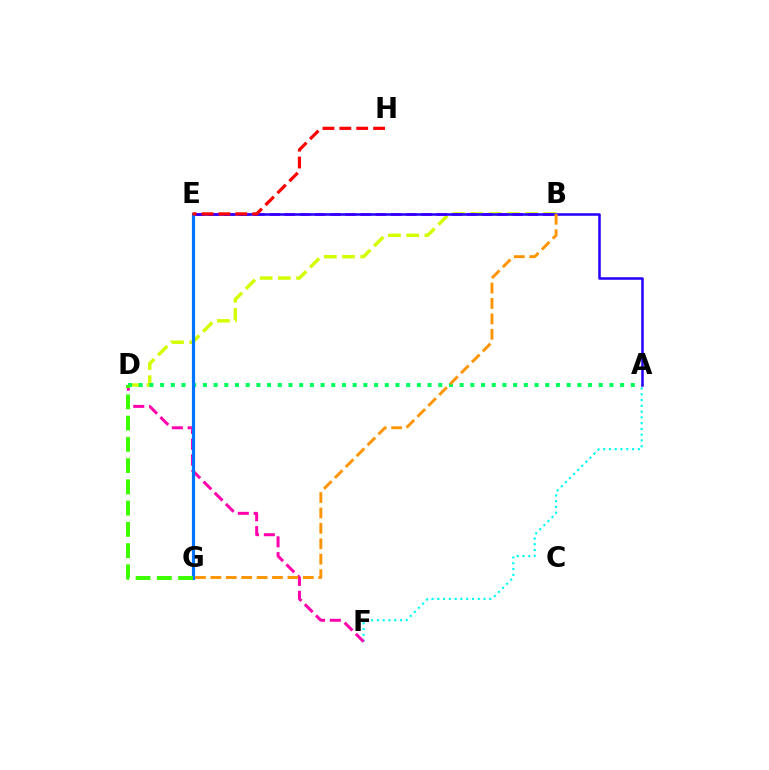{('A', 'F'): [{'color': '#00fff6', 'line_style': 'dotted', 'thickness': 1.57}], ('B', 'D'): [{'color': '#d1ff00', 'line_style': 'dashed', 'thickness': 2.48}], ('B', 'E'): [{'color': '#b900ff', 'line_style': 'dashed', 'thickness': 2.06}], ('A', 'D'): [{'color': '#00ff5c', 'line_style': 'dotted', 'thickness': 2.91}], ('A', 'E'): [{'color': '#2500ff', 'line_style': 'solid', 'thickness': 1.81}], ('D', 'F'): [{'color': '#ff00ac', 'line_style': 'dashed', 'thickness': 2.15}], ('E', 'G'): [{'color': '#0074ff', 'line_style': 'solid', 'thickness': 2.29}], ('B', 'G'): [{'color': '#ff9400', 'line_style': 'dashed', 'thickness': 2.09}], ('D', 'G'): [{'color': '#3dff00', 'line_style': 'dashed', 'thickness': 2.89}], ('E', 'H'): [{'color': '#ff0000', 'line_style': 'dashed', 'thickness': 2.29}]}